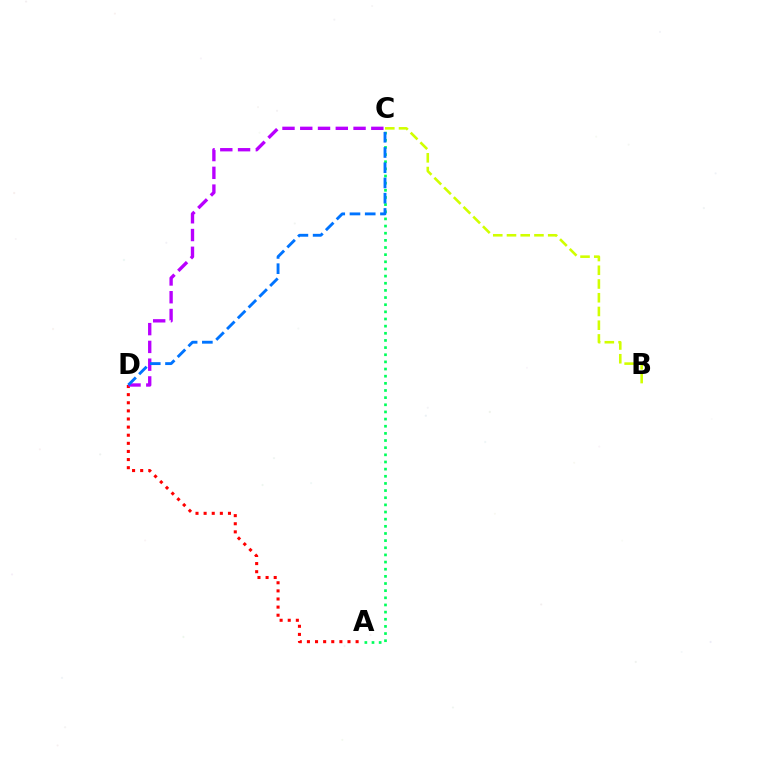{('A', 'D'): [{'color': '#ff0000', 'line_style': 'dotted', 'thickness': 2.2}], ('A', 'C'): [{'color': '#00ff5c', 'line_style': 'dotted', 'thickness': 1.94}], ('C', 'D'): [{'color': '#b900ff', 'line_style': 'dashed', 'thickness': 2.41}, {'color': '#0074ff', 'line_style': 'dashed', 'thickness': 2.07}], ('B', 'C'): [{'color': '#d1ff00', 'line_style': 'dashed', 'thickness': 1.87}]}